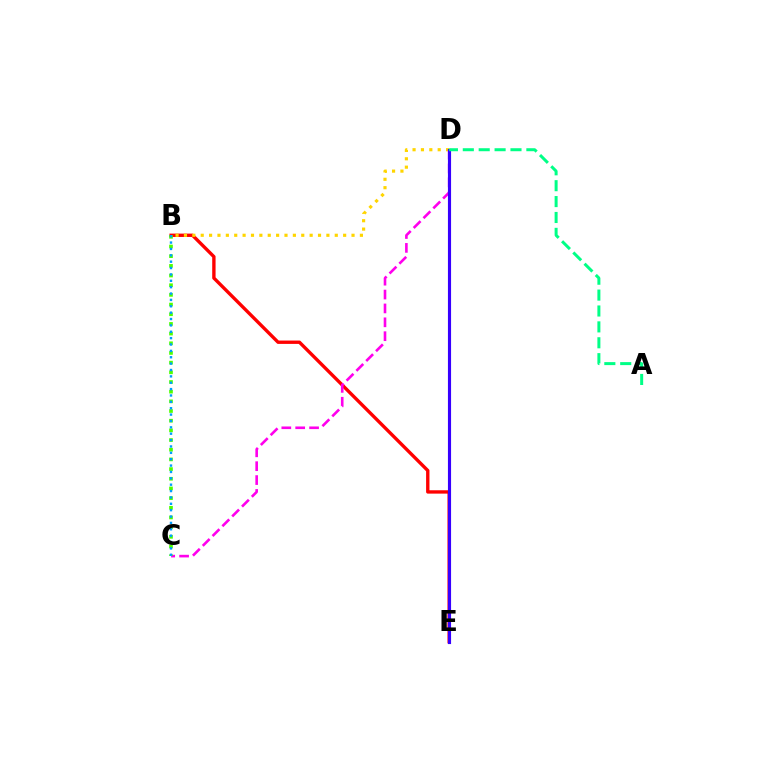{('B', 'E'): [{'color': '#ff0000', 'line_style': 'solid', 'thickness': 2.42}], ('B', 'D'): [{'color': '#ffd500', 'line_style': 'dotted', 'thickness': 2.28}], ('C', 'D'): [{'color': '#ff00ed', 'line_style': 'dashed', 'thickness': 1.89}], ('D', 'E'): [{'color': '#3700ff', 'line_style': 'solid', 'thickness': 2.26}], ('A', 'D'): [{'color': '#00ff86', 'line_style': 'dashed', 'thickness': 2.16}], ('B', 'C'): [{'color': '#4fff00', 'line_style': 'dotted', 'thickness': 2.63}, {'color': '#009eff', 'line_style': 'dotted', 'thickness': 1.73}]}